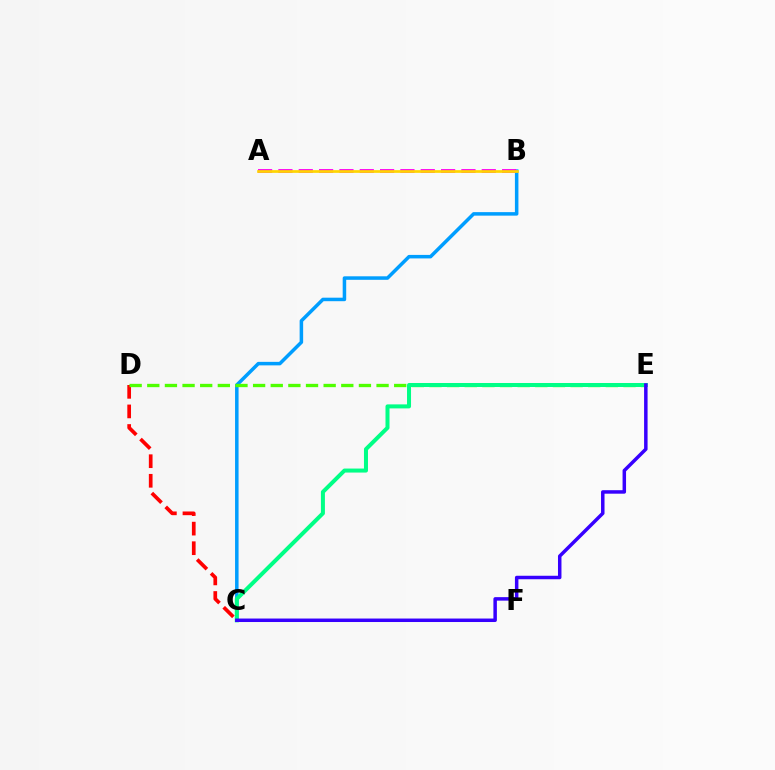{('B', 'C'): [{'color': '#009eff', 'line_style': 'solid', 'thickness': 2.53}], ('C', 'D'): [{'color': '#ff0000', 'line_style': 'dashed', 'thickness': 2.66}], ('D', 'E'): [{'color': '#4fff00', 'line_style': 'dashed', 'thickness': 2.4}], ('C', 'E'): [{'color': '#00ff86', 'line_style': 'solid', 'thickness': 2.89}, {'color': '#3700ff', 'line_style': 'solid', 'thickness': 2.51}], ('A', 'B'): [{'color': '#ff00ed', 'line_style': 'dashed', 'thickness': 2.76}, {'color': '#ffd500', 'line_style': 'solid', 'thickness': 1.95}]}